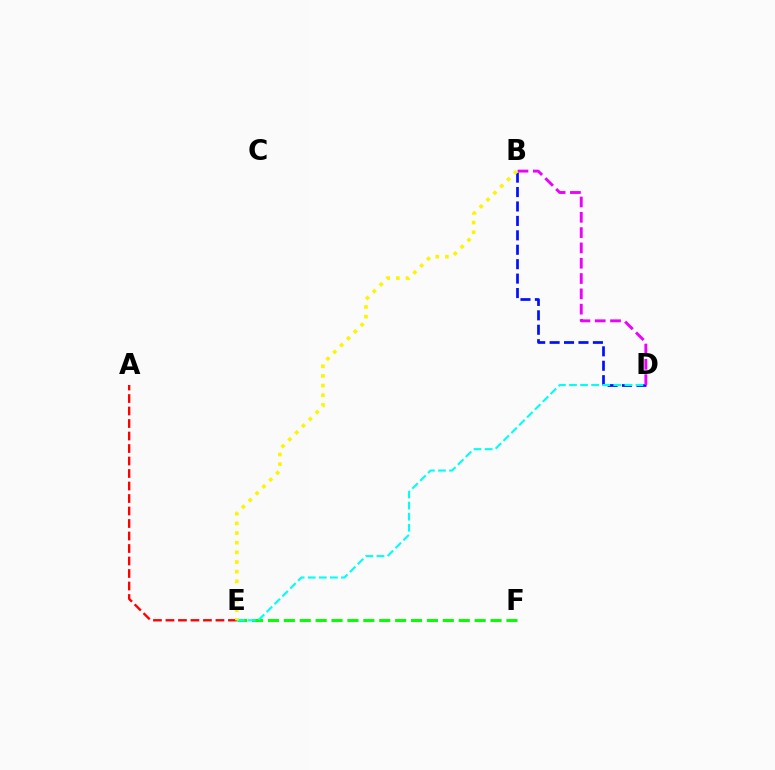{('E', 'F'): [{'color': '#08ff00', 'line_style': 'dashed', 'thickness': 2.16}], ('A', 'E'): [{'color': '#ff0000', 'line_style': 'dashed', 'thickness': 1.7}], ('B', 'D'): [{'color': '#0010ff', 'line_style': 'dashed', 'thickness': 1.96}, {'color': '#ee00ff', 'line_style': 'dashed', 'thickness': 2.08}], ('D', 'E'): [{'color': '#00fff6', 'line_style': 'dashed', 'thickness': 1.51}], ('B', 'E'): [{'color': '#fcf500', 'line_style': 'dotted', 'thickness': 2.62}]}